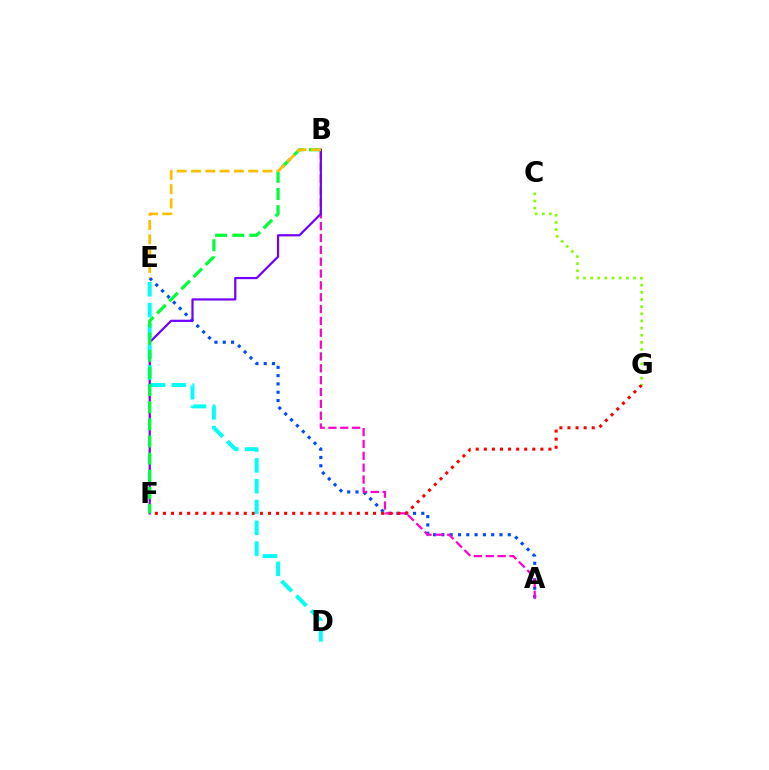{('A', 'E'): [{'color': '#004bff', 'line_style': 'dotted', 'thickness': 2.25}], ('A', 'B'): [{'color': '#ff00cf', 'line_style': 'dashed', 'thickness': 1.61}], ('B', 'F'): [{'color': '#7200ff', 'line_style': 'solid', 'thickness': 1.6}, {'color': '#00ff39', 'line_style': 'dashed', 'thickness': 2.33}], ('F', 'G'): [{'color': '#ff0000', 'line_style': 'dotted', 'thickness': 2.2}], ('D', 'E'): [{'color': '#00fff6', 'line_style': 'dashed', 'thickness': 2.83}], ('B', 'E'): [{'color': '#ffbd00', 'line_style': 'dashed', 'thickness': 1.94}], ('C', 'G'): [{'color': '#84ff00', 'line_style': 'dotted', 'thickness': 1.94}]}